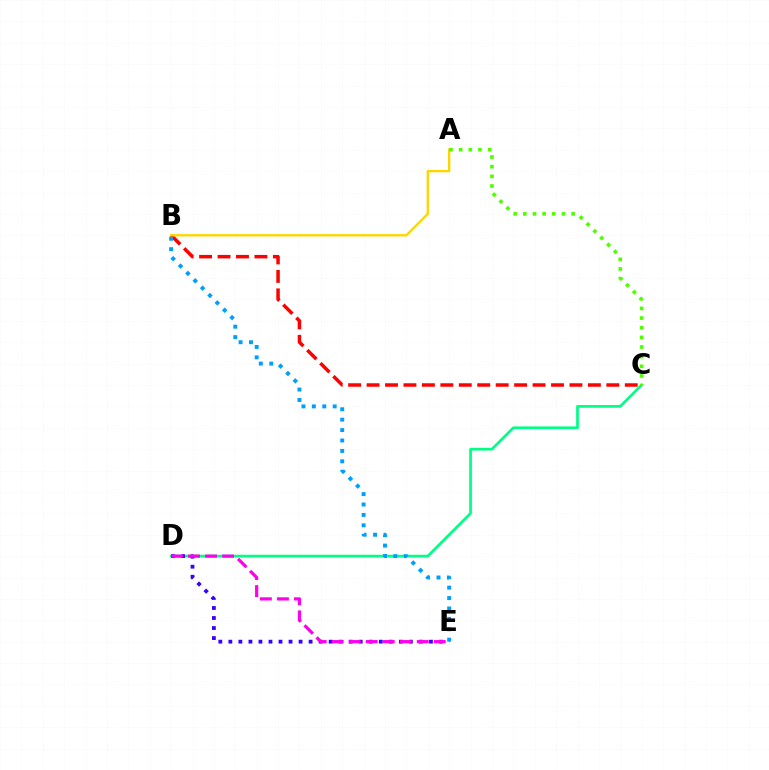{('C', 'D'): [{'color': '#00ff86', 'line_style': 'solid', 'thickness': 1.96}], ('B', 'C'): [{'color': '#ff0000', 'line_style': 'dashed', 'thickness': 2.51}], ('B', 'E'): [{'color': '#009eff', 'line_style': 'dotted', 'thickness': 2.83}], ('A', 'B'): [{'color': '#ffd500', 'line_style': 'solid', 'thickness': 1.69}], ('A', 'C'): [{'color': '#4fff00', 'line_style': 'dotted', 'thickness': 2.62}], ('D', 'E'): [{'color': '#3700ff', 'line_style': 'dotted', 'thickness': 2.72}, {'color': '#ff00ed', 'line_style': 'dashed', 'thickness': 2.31}]}